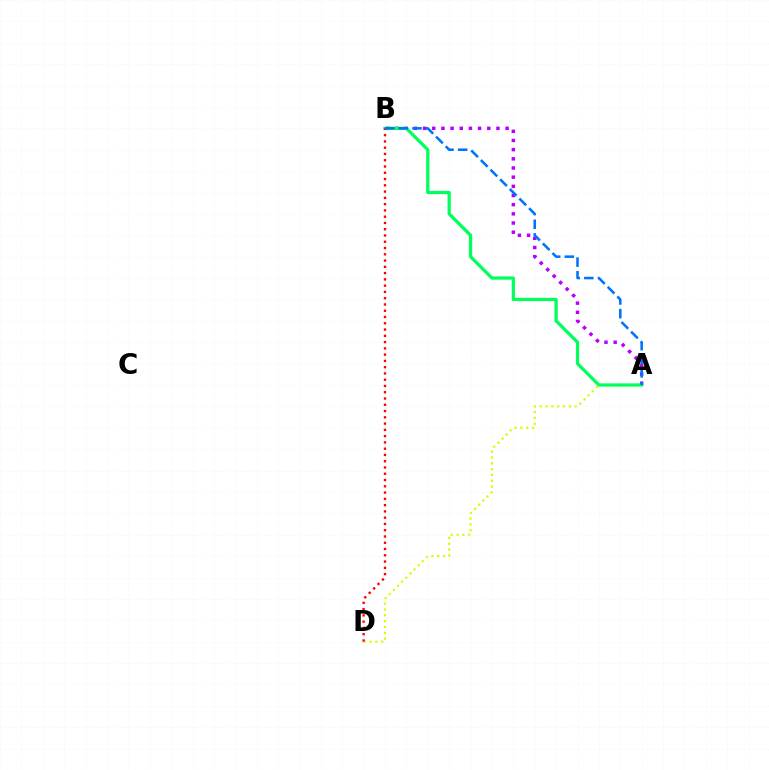{('A', 'B'): [{'color': '#b900ff', 'line_style': 'dotted', 'thickness': 2.49}, {'color': '#00ff5c', 'line_style': 'solid', 'thickness': 2.33}, {'color': '#0074ff', 'line_style': 'dashed', 'thickness': 1.85}], ('A', 'D'): [{'color': '#d1ff00', 'line_style': 'dotted', 'thickness': 1.58}], ('B', 'D'): [{'color': '#ff0000', 'line_style': 'dotted', 'thickness': 1.7}]}